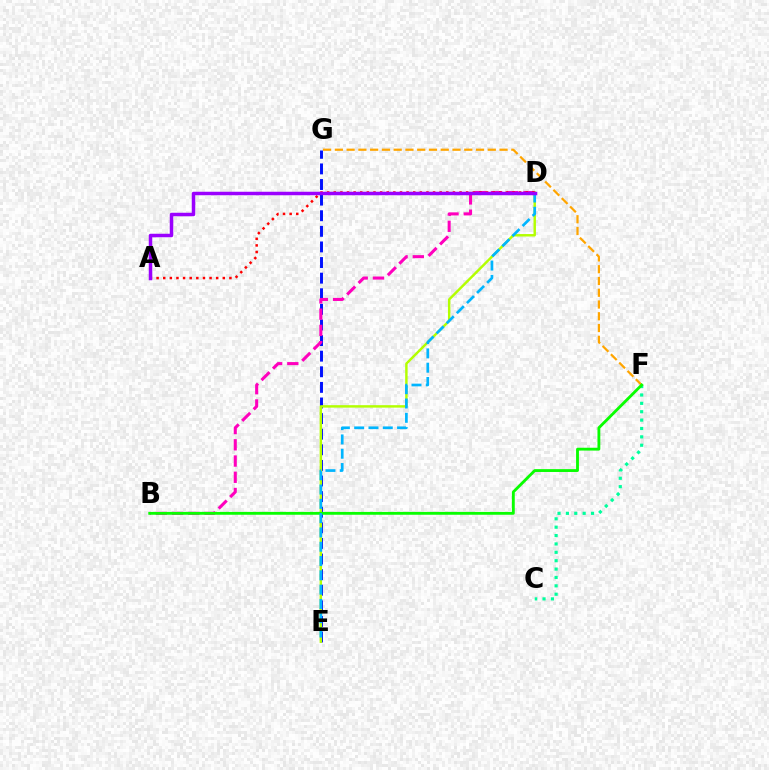{('F', 'G'): [{'color': '#ffa500', 'line_style': 'dashed', 'thickness': 1.6}], ('C', 'F'): [{'color': '#00ff9d', 'line_style': 'dotted', 'thickness': 2.28}], ('E', 'G'): [{'color': '#0010ff', 'line_style': 'dashed', 'thickness': 2.12}], ('D', 'E'): [{'color': '#b3ff00', 'line_style': 'solid', 'thickness': 1.76}, {'color': '#00b5ff', 'line_style': 'dashed', 'thickness': 1.94}], ('B', 'D'): [{'color': '#ff00bd', 'line_style': 'dashed', 'thickness': 2.21}], ('B', 'F'): [{'color': '#08ff00', 'line_style': 'solid', 'thickness': 2.04}], ('A', 'D'): [{'color': '#ff0000', 'line_style': 'dotted', 'thickness': 1.8}, {'color': '#9b00ff', 'line_style': 'solid', 'thickness': 2.51}]}